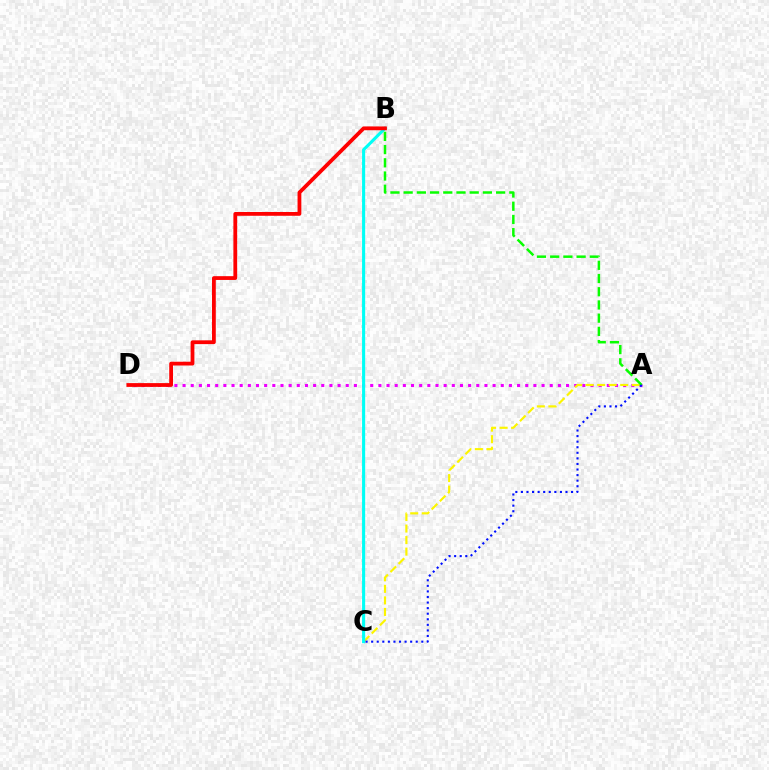{('A', 'D'): [{'color': '#ee00ff', 'line_style': 'dotted', 'thickness': 2.22}], ('A', 'C'): [{'color': '#fcf500', 'line_style': 'dashed', 'thickness': 1.57}, {'color': '#0010ff', 'line_style': 'dotted', 'thickness': 1.51}], ('B', 'C'): [{'color': '#00fff6', 'line_style': 'solid', 'thickness': 2.23}], ('A', 'B'): [{'color': '#08ff00', 'line_style': 'dashed', 'thickness': 1.79}], ('B', 'D'): [{'color': '#ff0000', 'line_style': 'solid', 'thickness': 2.72}]}